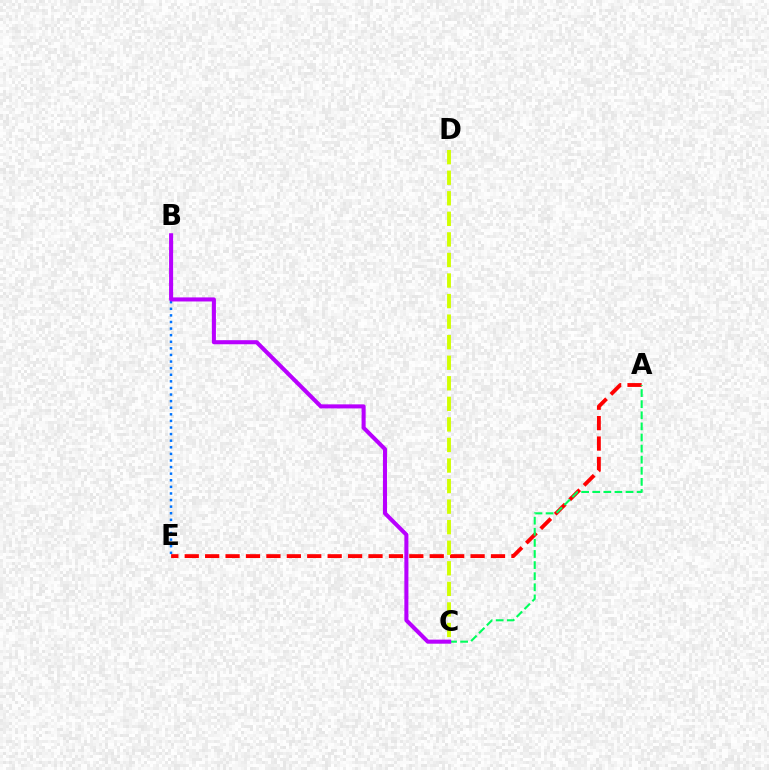{('B', 'E'): [{'color': '#0074ff', 'line_style': 'dotted', 'thickness': 1.79}], ('A', 'E'): [{'color': '#ff0000', 'line_style': 'dashed', 'thickness': 2.77}], ('C', 'D'): [{'color': '#d1ff00', 'line_style': 'dashed', 'thickness': 2.79}], ('A', 'C'): [{'color': '#00ff5c', 'line_style': 'dashed', 'thickness': 1.51}], ('B', 'C'): [{'color': '#b900ff', 'line_style': 'solid', 'thickness': 2.92}]}